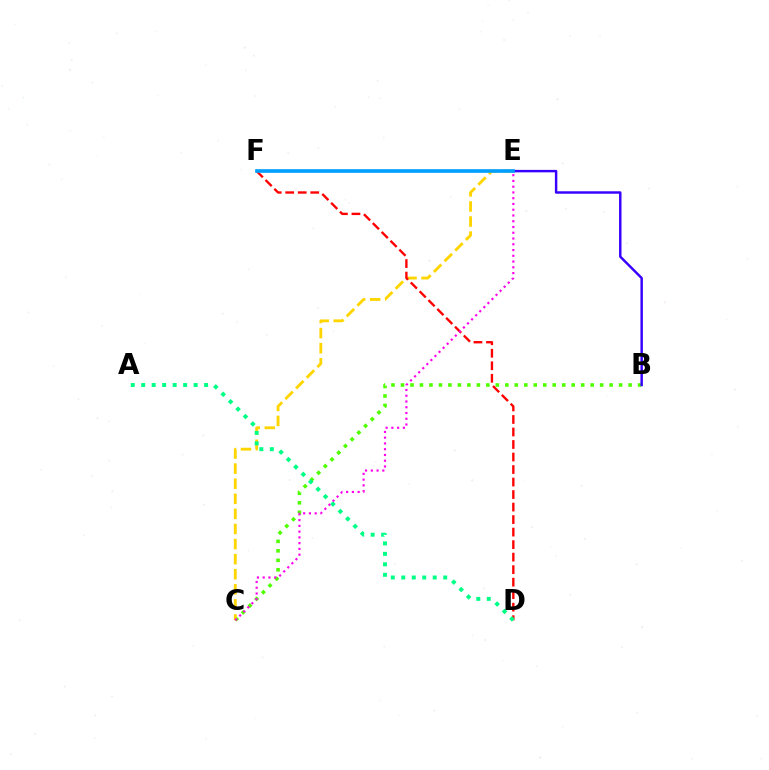{('B', 'C'): [{'color': '#4fff00', 'line_style': 'dotted', 'thickness': 2.58}], ('C', 'E'): [{'color': '#ffd500', 'line_style': 'dashed', 'thickness': 2.05}, {'color': '#ff00ed', 'line_style': 'dotted', 'thickness': 1.56}], ('B', 'E'): [{'color': '#3700ff', 'line_style': 'solid', 'thickness': 1.76}], ('D', 'F'): [{'color': '#ff0000', 'line_style': 'dashed', 'thickness': 1.7}], ('A', 'D'): [{'color': '#00ff86', 'line_style': 'dotted', 'thickness': 2.85}], ('E', 'F'): [{'color': '#009eff', 'line_style': 'solid', 'thickness': 2.62}]}